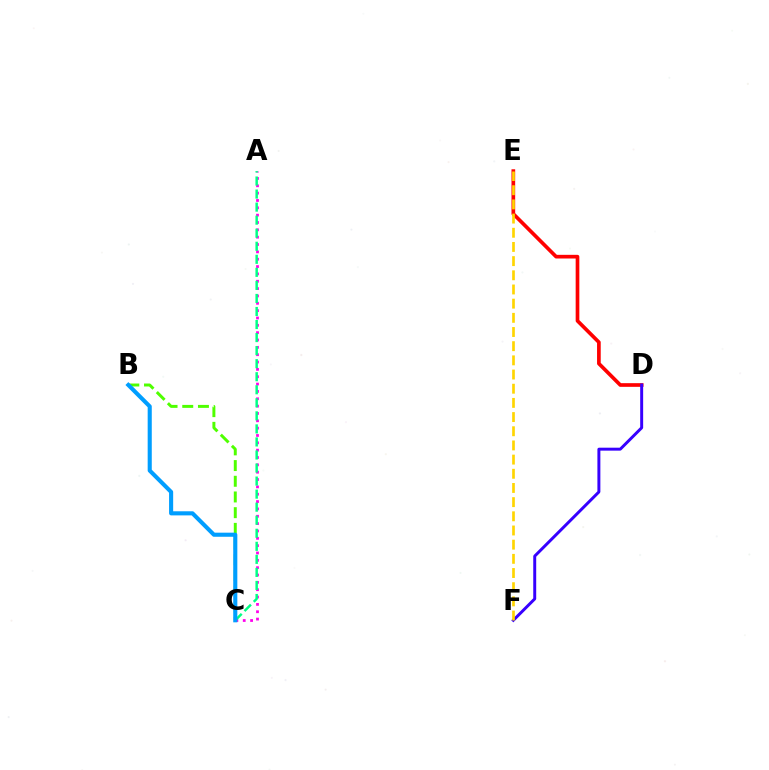{('A', 'C'): [{'color': '#ff00ed', 'line_style': 'dotted', 'thickness': 2.0}, {'color': '#00ff86', 'line_style': 'dashed', 'thickness': 1.77}], ('B', 'C'): [{'color': '#4fff00', 'line_style': 'dashed', 'thickness': 2.13}, {'color': '#009eff', 'line_style': 'solid', 'thickness': 2.95}], ('D', 'E'): [{'color': '#ff0000', 'line_style': 'solid', 'thickness': 2.65}], ('D', 'F'): [{'color': '#3700ff', 'line_style': 'solid', 'thickness': 2.13}], ('E', 'F'): [{'color': '#ffd500', 'line_style': 'dashed', 'thickness': 1.93}]}